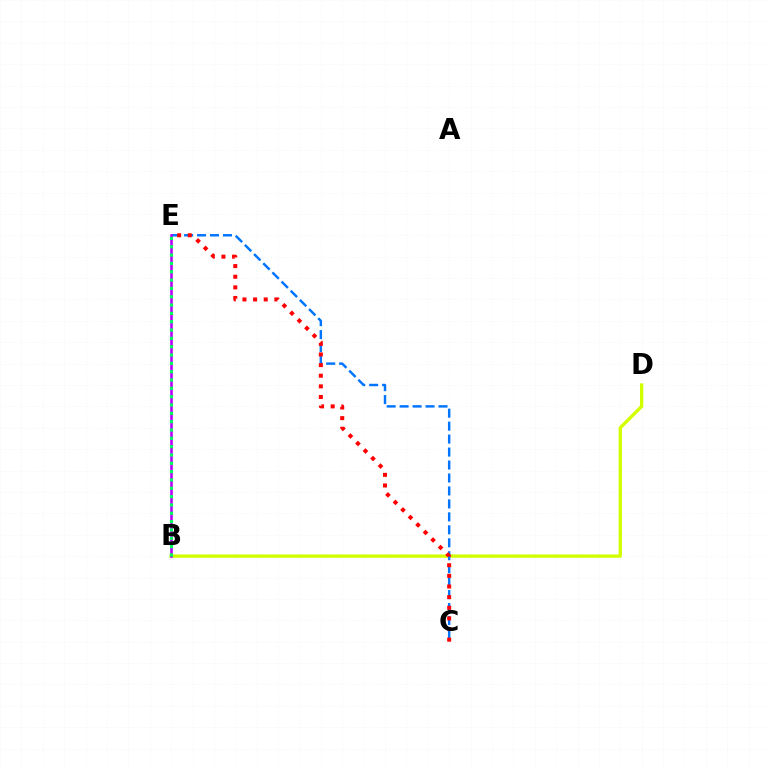{('B', 'D'): [{'color': '#d1ff00', 'line_style': 'solid', 'thickness': 2.39}], ('C', 'E'): [{'color': '#0074ff', 'line_style': 'dashed', 'thickness': 1.76}, {'color': '#ff0000', 'line_style': 'dotted', 'thickness': 2.89}], ('B', 'E'): [{'color': '#b900ff', 'line_style': 'solid', 'thickness': 1.87}, {'color': '#00ff5c', 'line_style': 'dotted', 'thickness': 2.26}]}